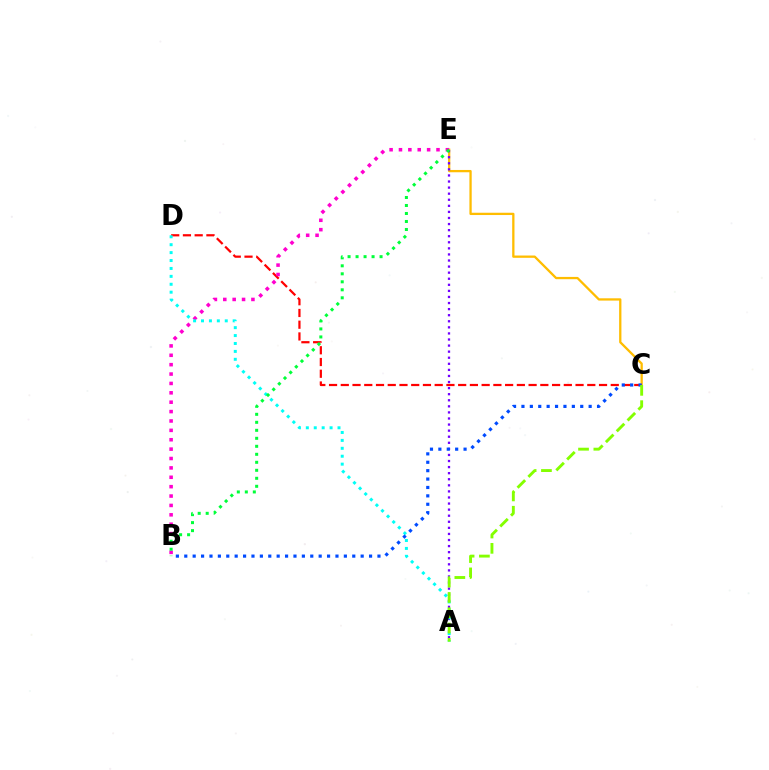{('C', 'E'): [{'color': '#ffbd00', 'line_style': 'solid', 'thickness': 1.65}], ('A', 'E'): [{'color': '#7200ff', 'line_style': 'dotted', 'thickness': 1.65}], ('C', 'D'): [{'color': '#ff0000', 'line_style': 'dashed', 'thickness': 1.59}], ('B', 'E'): [{'color': '#ff00cf', 'line_style': 'dotted', 'thickness': 2.55}, {'color': '#00ff39', 'line_style': 'dotted', 'thickness': 2.17}], ('A', 'D'): [{'color': '#00fff6', 'line_style': 'dotted', 'thickness': 2.15}], ('B', 'C'): [{'color': '#004bff', 'line_style': 'dotted', 'thickness': 2.28}], ('A', 'C'): [{'color': '#84ff00', 'line_style': 'dashed', 'thickness': 2.08}]}